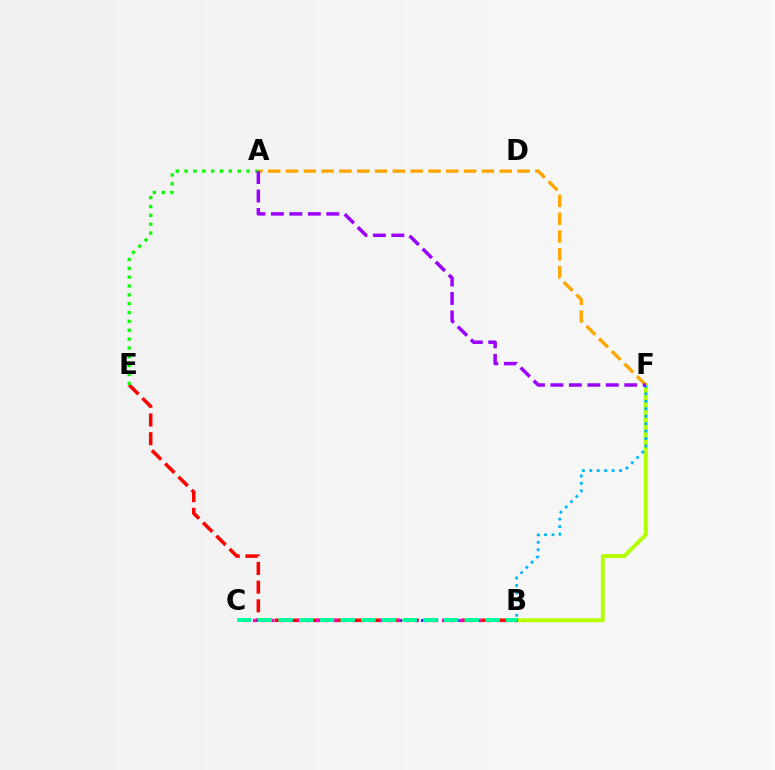{('B', 'F'): [{'color': '#b3ff00', 'line_style': 'solid', 'thickness': 2.81}, {'color': '#00b5ff', 'line_style': 'dotted', 'thickness': 2.02}], ('B', 'C'): [{'color': '#0010ff', 'line_style': 'dotted', 'thickness': 1.96}, {'color': '#ff00bd', 'line_style': 'dotted', 'thickness': 2.45}, {'color': '#00ff9d', 'line_style': 'dashed', 'thickness': 2.81}], ('B', 'E'): [{'color': '#ff0000', 'line_style': 'dashed', 'thickness': 2.54}], ('A', 'F'): [{'color': '#ffa500', 'line_style': 'dashed', 'thickness': 2.42}, {'color': '#9b00ff', 'line_style': 'dashed', 'thickness': 2.51}], ('A', 'E'): [{'color': '#08ff00', 'line_style': 'dotted', 'thickness': 2.4}]}